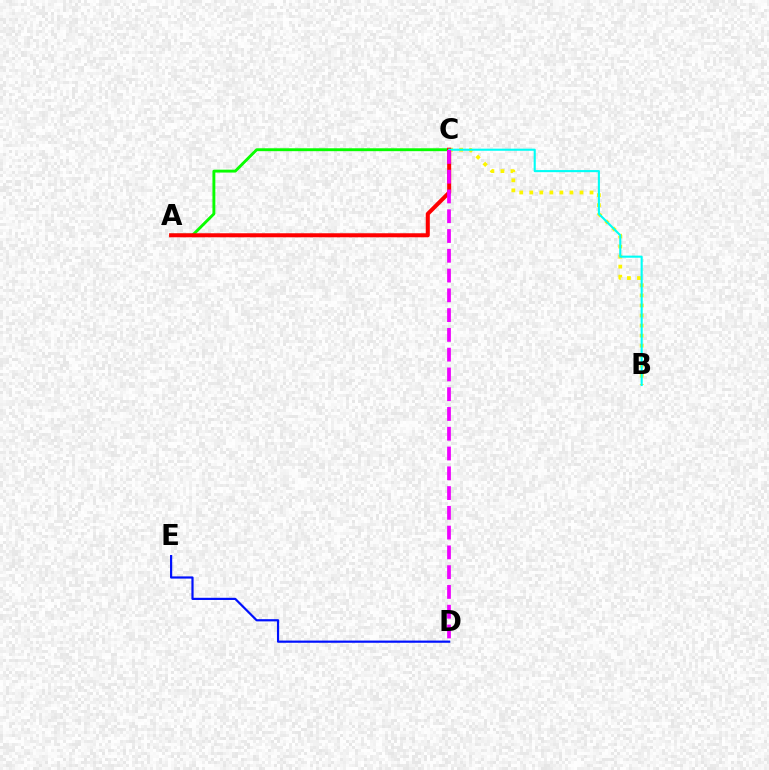{('A', 'C'): [{'color': '#08ff00', 'line_style': 'solid', 'thickness': 2.08}, {'color': '#ff0000', 'line_style': 'solid', 'thickness': 2.9}], ('B', 'C'): [{'color': '#fcf500', 'line_style': 'dotted', 'thickness': 2.73}, {'color': '#00fff6', 'line_style': 'solid', 'thickness': 1.52}], ('C', 'D'): [{'color': '#ee00ff', 'line_style': 'dashed', 'thickness': 2.69}], ('D', 'E'): [{'color': '#0010ff', 'line_style': 'solid', 'thickness': 1.58}]}